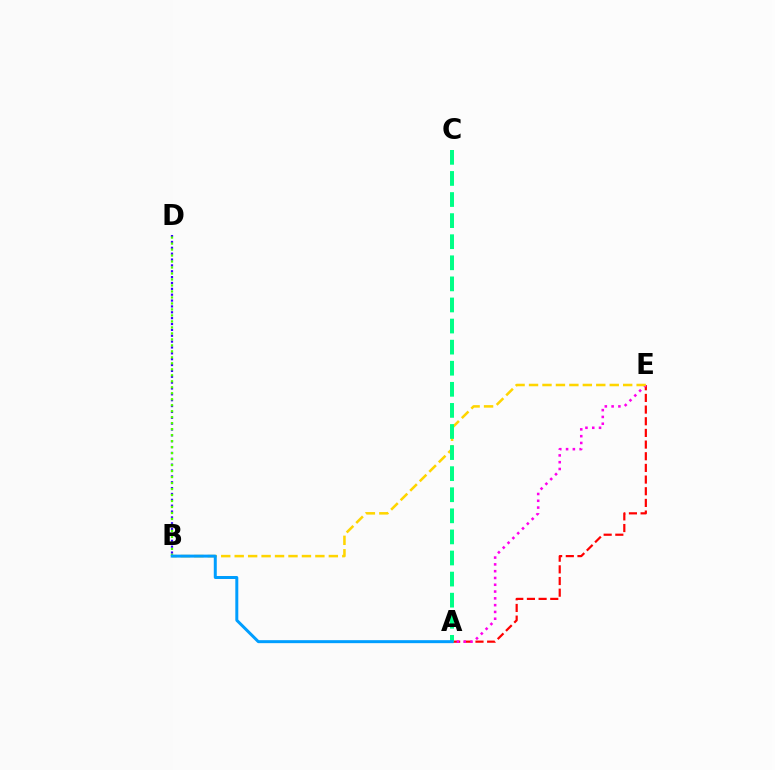{('A', 'E'): [{'color': '#ff0000', 'line_style': 'dashed', 'thickness': 1.58}, {'color': '#ff00ed', 'line_style': 'dotted', 'thickness': 1.85}], ('B', 'D'): [{'color': '#3700ff', 'line_style': 'dotted', 'thickness': 1.59}, {'color': '#4fff00', 'line_style': 'dotted', 'thickness': 1.63}], ('B', 'E'): [{'color': '#ffd500', 'line_style': 'dashed', 'thickness': 1.83}], ('A', 'C'): [{'color': '#00ff86', 'line_style': 'dashed', 'thickness': 2.86}], ('A', 'B'): [{'color': '#009eff', 'line_style': 'solid', 'thickness': 2.15}]}